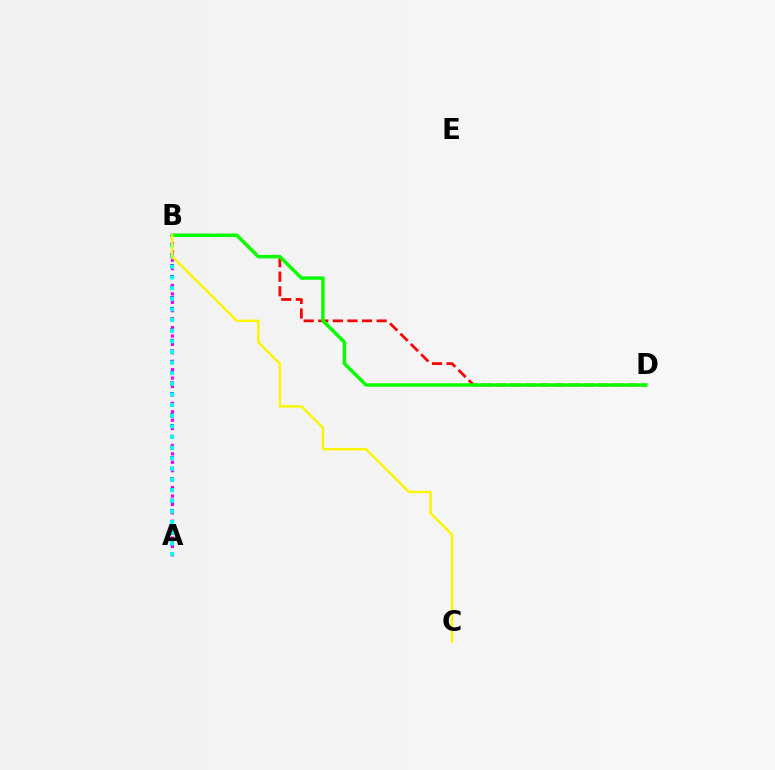{('A', 'B'): [{'color': '#0010ff', 'line_style': 'dotted', 'thickness': 2.9}, {'color': '#ee00ff', 'line_style': 'dotted', 'thickness': 2.29}, {'color': '#00fff6', 'line_style': 'dotted', 'thickness': 2.89}], ('B', 'D'): [{'color': '#ff0000', 'line_style': 'dashed', 'thickness': 1.98}, {'color': '#08ff00', 'line_style': 'solid', 'thickness': 2.49}], ('B', 'C'): [{'color': '#fcf500', 'line_style': 'solid', 'thickness': 1.75}]}